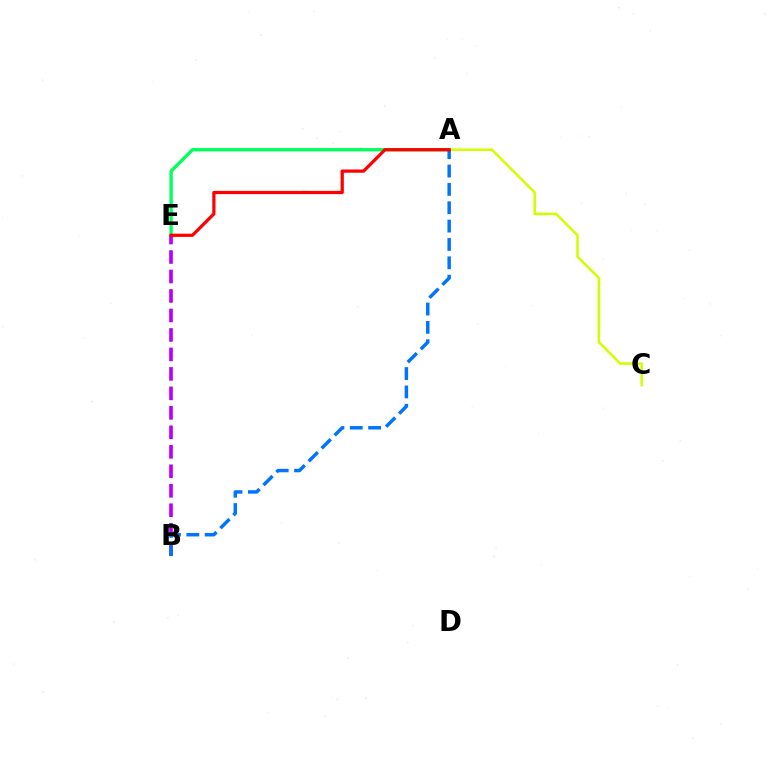{('A', 'E'): [{'color': '#00ff5c', 'line_style': 'solid', 'thickness': 2.4}, {'color': '#ff0000', 'line_style': 'solid', 'thickness': 2.33}], ('A', 'C'): [{'color': '#d1ff00', 'line_style': 'solid', 'thickness': 1.83}], ('B', 'E'): [{'color': '#b900ff', 'line_style': 'dashed', 'thickness': 2.65}], ('A', 'B'): [{'color': '#0074ff', 'line_style': 'dashed', 'thickness': 2.49}]}